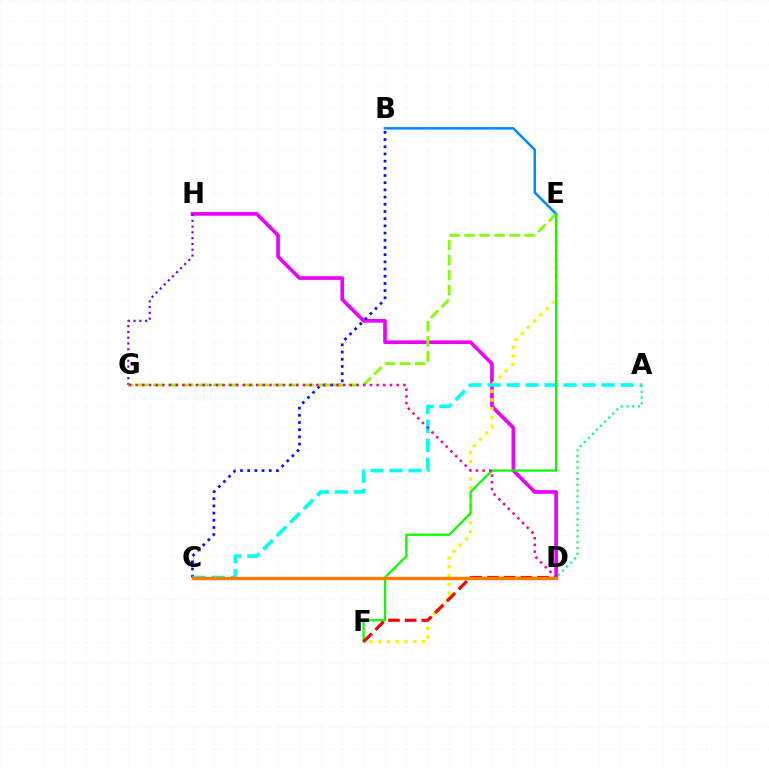{('D', 'H'): [{'color': '#ee00ff', 'line_style': 'solid', 'thickness': 2.63}], ('E', 'F'): [{'color': '#fcf500', 'line_style': 'dotted', 'thickness': 2.39}, {'color': '#08ff00', 'line_style': 'solid', 'thickness': 1.62}], ('B', 'C'): [{'color': '#0010ff', 'line_style': 'dotted', 'thickness': 1.95}], ('G', 'H'): [{'color': '#7200ff', 'line_style': 'dotted', 'thickness': 1.57}], ('E', 'G'): [{'color': '#84ff00', 'line_style': 'dashed', 'thickness': 2.04}], ('A', 'C'): [{'color': '#00fff6', 'line_style': 'dashed', 'thickness': 2.58}], ('B', 'E'): [{'color': '#008cff', 'line_style': 'solid', 'thickness': 1.83}], ('A', 'D'): [{'color': '#00ff74', 'line_style': 'dotted', 'thickness': 1.56}], ('D', 'F'): [{'color': '#ff0000', 'line_style': 'dashed', 'thickness': 2.27}], ('D', 'G'): [{'color': '#ff0094', 'line_style': 'dotted', 'thickness': 1.82}], ('C', 'D'): [{'color': '#ff7c00', 'line_style': 'solid', 'thickness': 2.44}]}